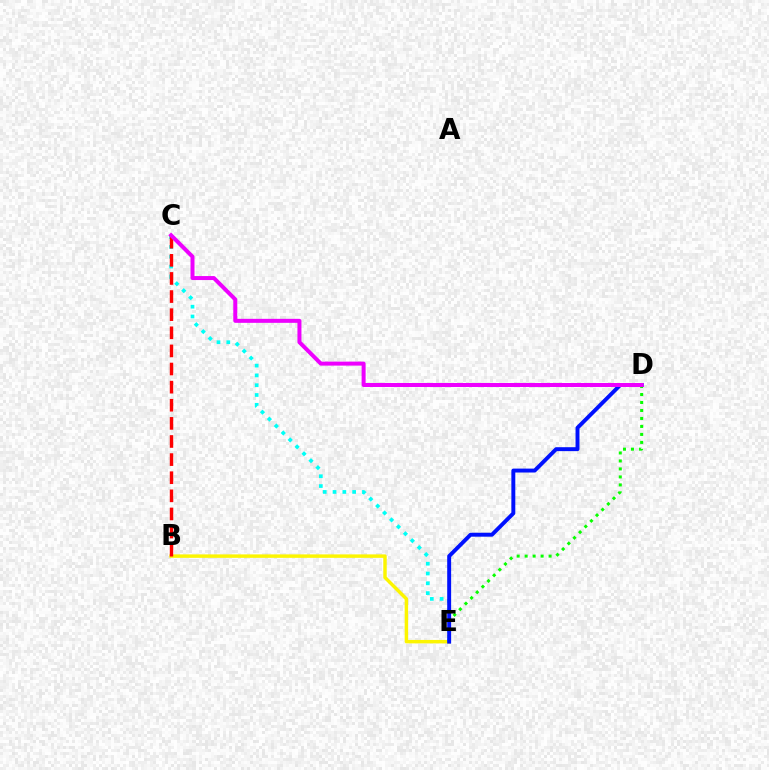{('B', 'E'): [{'color': '#fcf500', 'line_style': 'solid', 'thickness': 2.48}], ('C', 'E'): [{'color': '#00fff6', 'line_style': 'dotted', 'thickness': 2.66}], ('D', 'E'): [{'color': '#08ff00', 'line_style': 'dotted', 'thickness': 2.17}, {'color': '#0010ff', 'line_style': 'solid', 'thickness': 2.83}], ('B', 'C'): [{'color': '#ff0000', 'line_style': 'dashed', 'thickness': 2.46}], ('C', 'D'): [{'color': '#ee00ff', 'line_style': 'solid', 'thickness': 2.88}]}